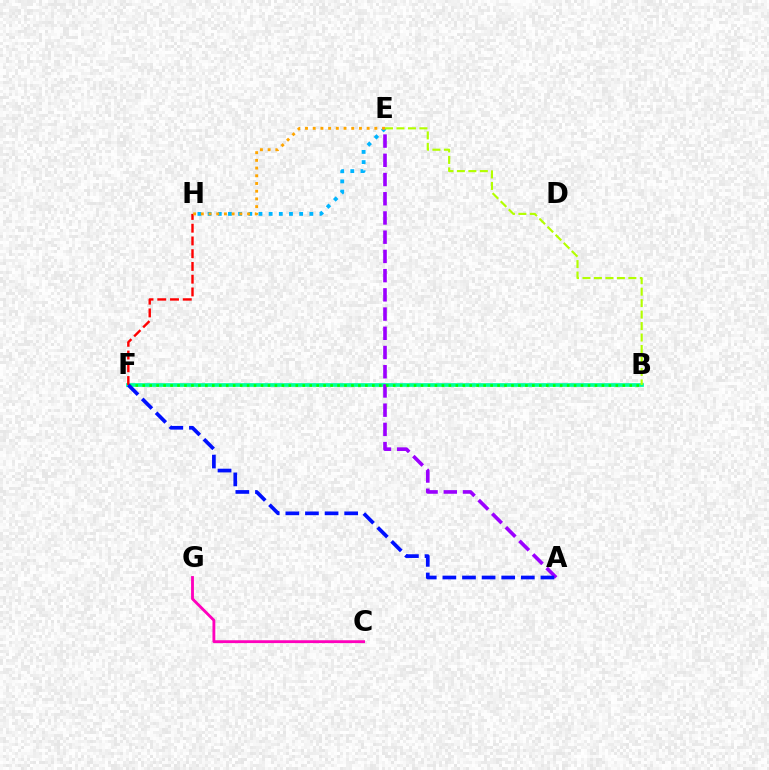{('B', 'F'): [{'color': '#00ff9d', 'line_style': 'solid', 'thickness': 2.67}, {'color': '#08ff00', 'line_style': 'dotted', 'thickness': 1.89}], ('A', 'E'): [{'color': '#9b00ff', 'line_style': 'dashed', 'thickness': 2.61}], ('E', 'H'): [{'color': '#00b5ff', 'line_style': 'dotted', 'thickness': 2.76}, {'color': '#ffa500', 'line_style': 'dotted', 'thickness': 2.09}], ('F', 'H'): [{'color': '#ff0000', 'line_style': 'dashed', 'thickness': 1.73}], ('B', 'E'): [{'color': '#b3ff00', 'line_style': 'dashed', 'thickness': 1.56}], ('A', 'F'): [{'color': '#0010ff', 'line_style': 'dashed', 'thickness': 2.66}], ('C', 'G'): [{'color': '#ff00bd', 'line_style': 'solid', 'thickness': 2.05}]}